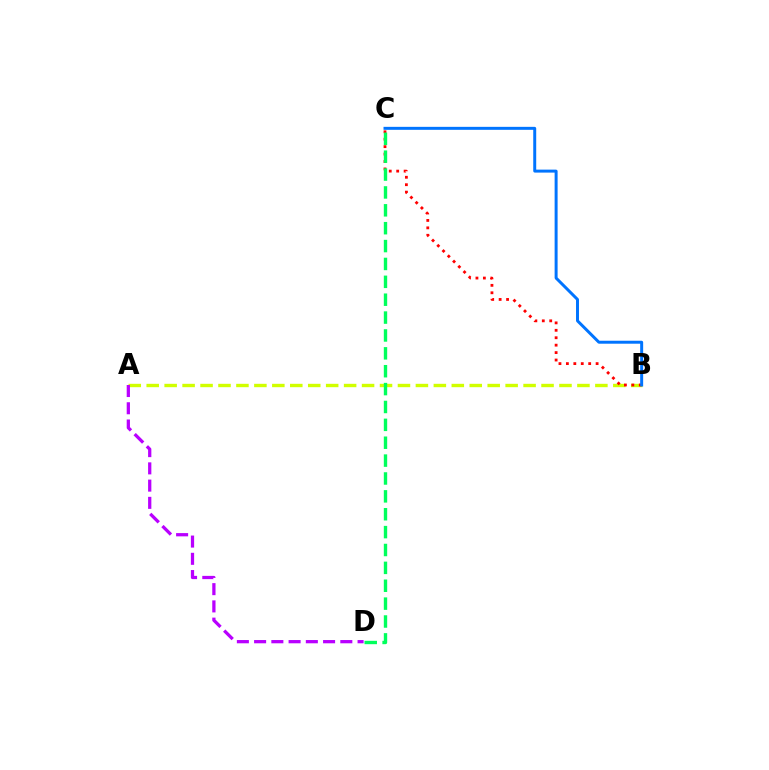{('A', 'B'): [{'color': '#d1ff00', 'line_style': 'dashed', 'thickness': 2.44}], ('A', 'D'): [{'color': '#b900ff', 'line_style': 'dashed', 'thickness': 2.34}], ('B', 'C'): [{'color': '#ff0000', 'line_style': 'dotted', 'thickness': 2.02}, {'color': '#0074ff', 'line_style': 'solid', 'thickness': 2.14}], ('C', 'D'): [{'color': '#00ff5c', 'line_style': 'dashed', 'thickness': 2.43}]}